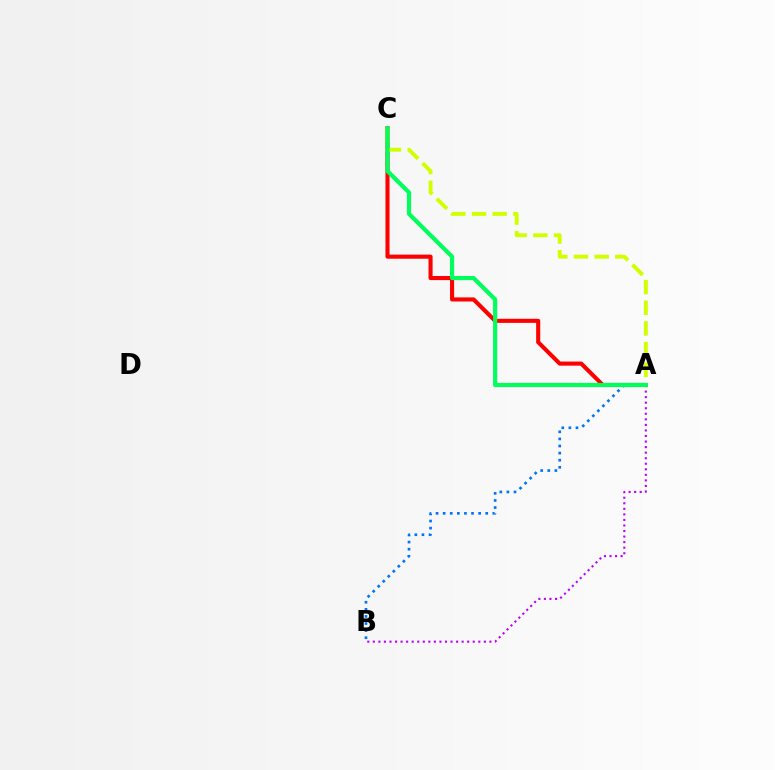{('A', 'B'): [{'color': '#0074ff', 'line_style': 'dotted', 'thickness': 1.93}, {'color': '#b900ff', 'line_style': 'dotted', 'thickness': 1.51}], ('A', 'C'): [{'color': '#ff0000', 'line_style': 'solid', 'thickness': 2.95}, {'color': '#d1ff00', 'line_style': 'dashed', 'thickness': 2.81}, {'color': '#00ff5c', 'line_style': 'solid', 'thickness': 2.99}]}